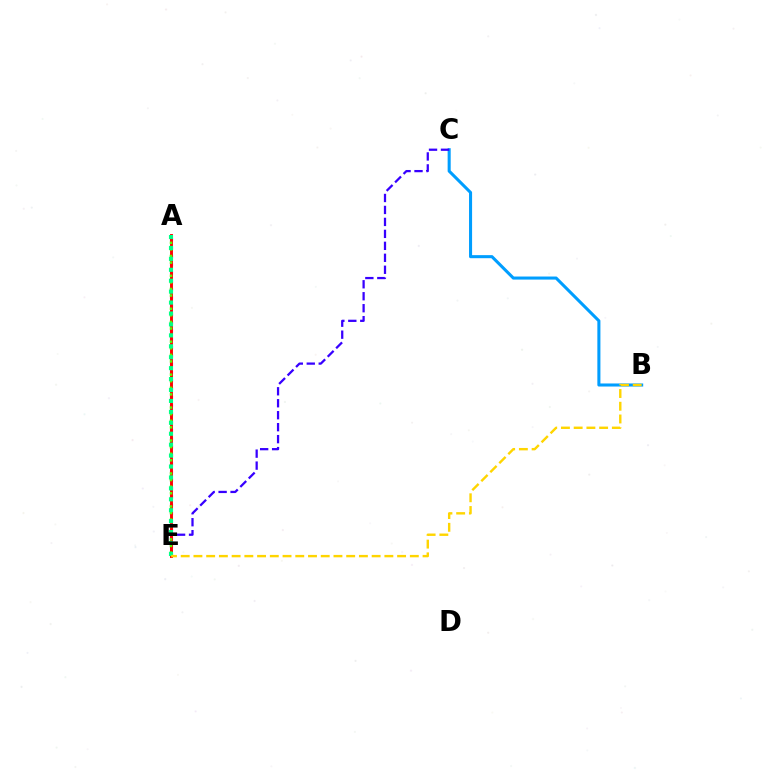{('A', 'E'): [{'color': '#ff00ed', 'line_style': 'dotted', 'thickness': 2.25}, {'color': '#ff0000', 'line_style': 'solid', 'thickness': 2.08}, {'color': '#4fff00', 'line_style': 'dotted', 'thickness': 1.79}, {'color': '#00ff86', 'line_style': 'dotted', 'thickness': 2.97}], ('B', 'C'): [{'color': '#009eff', 'line_style': 'solid', 'thickness': 2.2}], ('C', 'E'): [{'color': '#3700ff', 'line_style': 'dashed', 'thickness': 1.63}], ('B', 'E'): [{'color': '#ffd500', 'line_style': 'dashed', 'thickness': 1.73}]}